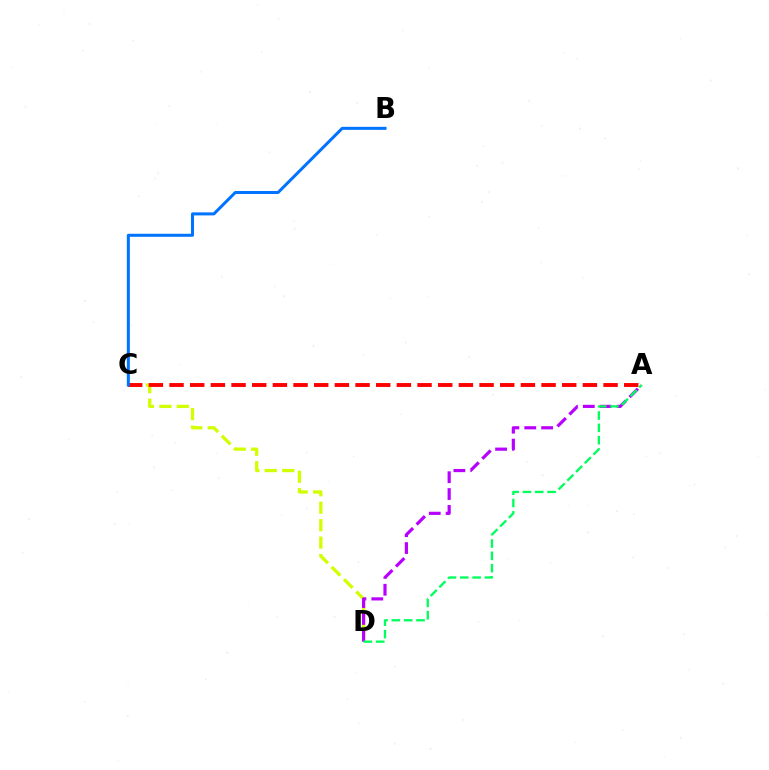{('C', 'D'): [{'color': '#d1ff00', 'line_style': 'dashed', 'thickness': 2.37}], ('A', 'D'): [{'color': '#b900ff', 'line_style': 'dashed', 'thickness': 2.29}, {'color': '#00ff5c', 'line_style': 'dashed', 'thickness': 1.68}], ('A', 'C'): [{'color': '#ff0000', 'line_style': 'dashed', 'thickness': 2.81}], ('B', 'C'): [{'color': '#0074ff', 'line_style': 'solid', 'thickness': 2.17}]}